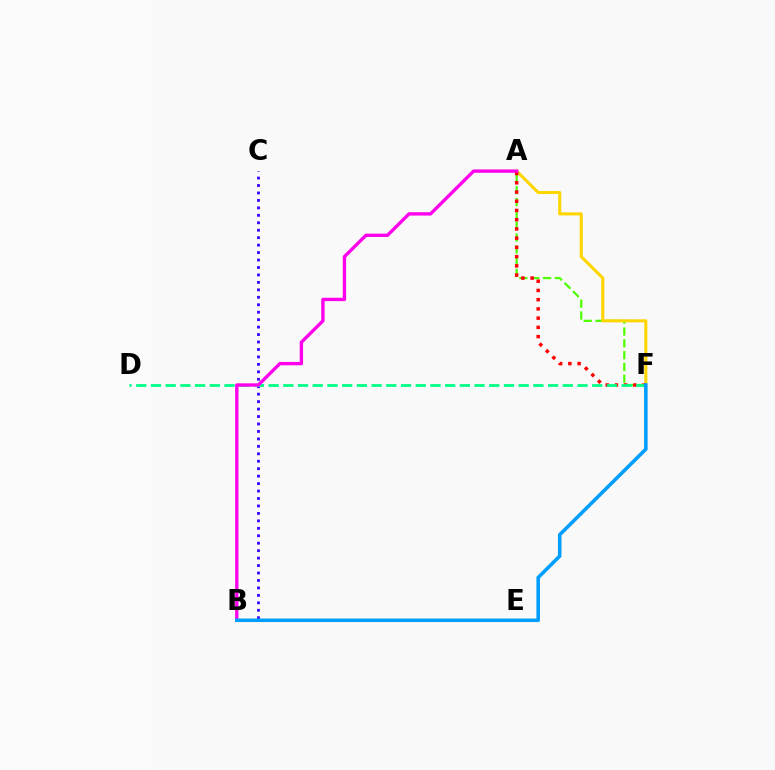{('A', 'F'): [{'color': '#4fff00', 'line_style': 'dashed', 'thickness': 1.61}, {'color': '#ffd500', 'line_style': 'solid', 'thickness': 2.2}, {'color': '#ff0000', 'line_style': 'dotted', 'thickness': 2.51}], ('B', 'C'): [{'color': '#3700ff', 'line_style': 'dotted', 'thickness': 2.02}], ('D', 'F'): [{'color': '#00ff86', 'line_style': 'dashed', 'thickness': 2.0}], ('A', 'B'): [{'color': '#ff00ed', 'line_style': 'solid', 'thickness': 2.42}], ('B', 'F'): [{'color': '#009eff', 'line_style': 'solid', 'thickness': 2.57}]}